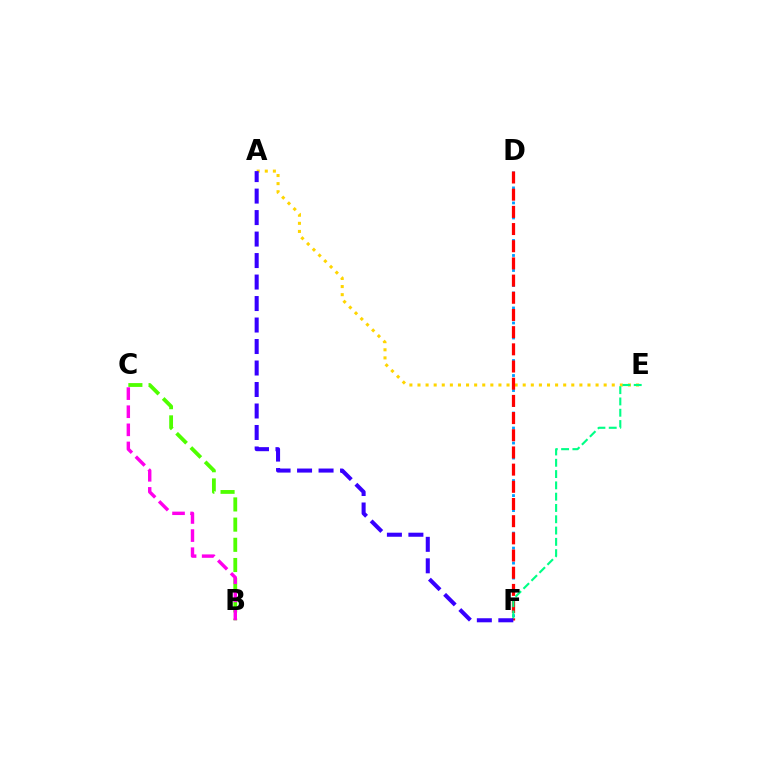{('B', 'C'): [{'color': '#4fff00', 'line_style': 'dashed', 'thickness': 2.74}, {'color': '#ff00ed', 'line_style': 'dashed', 'thickness': 2.46}], ('A', 'E'): [{'color': '#ffd500', 'line_style': 'dotted', 'thickness': 2.2}], ('D', 'F'): [{'color': '#009eff', 'line_style': 'dotted', 'thickness': 2.04}, {'color': '#ff0000', 'line_style': 'dashed', 'thickness': 2.33}], ('E', 'F'): [{'color': '#00ff86', 'line_style': 'dashed', 'thickness': 1.53}], ('A', 'F'): [{'color': '#3700ff', 'line_style': 'dashed', 'thickness': 2.92}]}